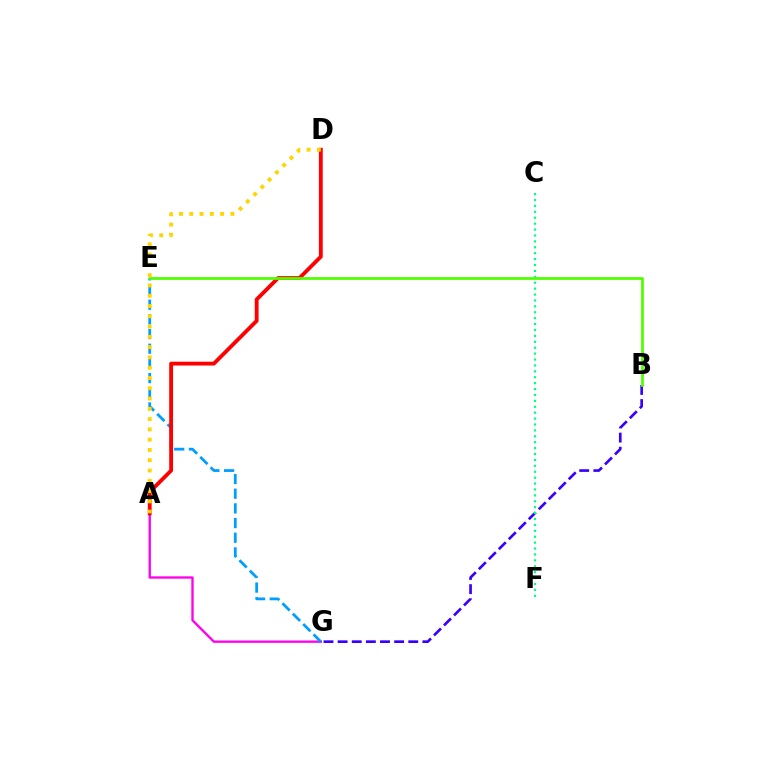{('B', 'G'): [{'color': '#3700ff', 'line_style': 'dashed', 'thickness': 1.92}], ('C', 'F'): [{'color': '#00ff86', 'line_style': 'dotted', 'thickness': 1.6}], ('A', 'G'): [{'color': '#ff00ed', 'line_style': 'solid', 'thickness': 1.68}], ('E', 'G'): [{'color': '#009eff', 'line_style': 'dashed', 'thickness': 1.99}], ('A', 'D'): [{'color': '#ff0000', 'line_style': 'solid', 'thickness': 2.76}, {'color': '#ffd500', 'line_style': 'dotted', 'thickness': 2.79}], ('B', 'E'): [{'color': '#4fff00', 'line_style': 'solid', 'thickness': 1.98}]}